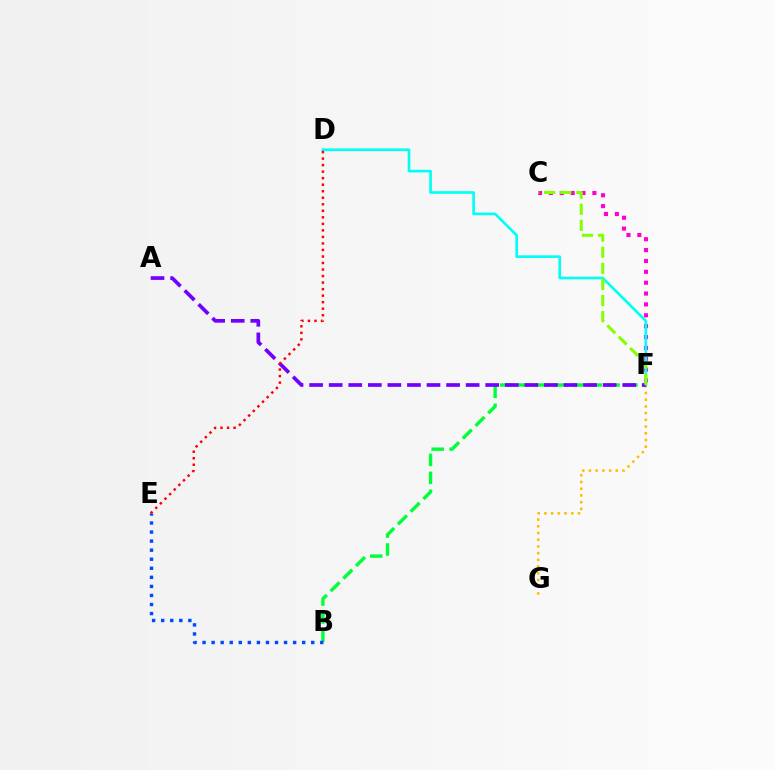{('C', 'F'): [{'color': '#ff00cf', 'line_style': 'dotted', 'thickness': 2.95}, {'color': '#84ff00', 'line_style': 'dashed', 'thickness': 2.19}], ('B', 'F'): [{'color': '#00ff39', 'line_style': 'dashed', 'thickness': 2.43}], ('F', 'G'): [{'color': '#ffbd00', 'line_style': 'dotted', 'thickness': 1.82}], ('D', 'F'): [{'color': '#00fff6', 'line_style': 'solid', 'thickness': 1.92}], ('A', 'F'): [{'color': '#7200ff', 'line_style': 'dashed', 'thickness': 2.66}], ('B', 'E'): [{'color': '#004bff', 'line_style': 'dotted', 'thickness': 2.46}], ('D', 'E'): [{'color': '#ff0000', 'line_style': 'dotted', 'thickness': 1.77}]}